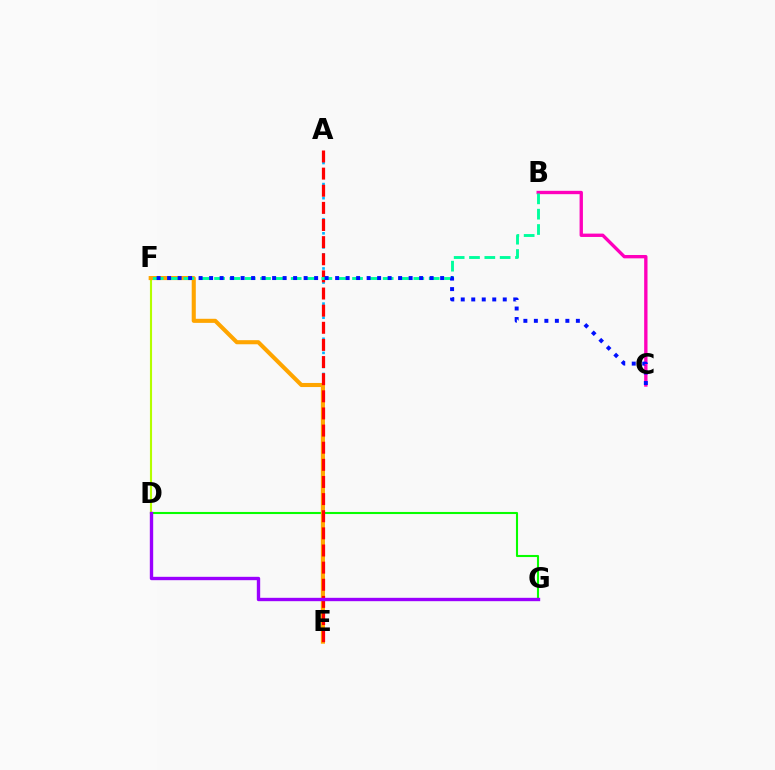{('D', 'G'): [{'color': '#08ff00', 'line_style': 'solid', 'thickness': 1.51}, {'color': '#9b00ff', 'line_style': 'solid', 'thickness': 2.42}], ('D', 'F'): [{'color': '#b3ff00', 'line_style': 'solid', 'thickness': 1.53}], ('B', 'C'): [{'color': '#ff00bd', 'line_style': 'solid', 'thickness': 2.41}], ('A', 'E'): [{'color': '#00b5ff', 'line_style': 'dotted', 'thickness': 1.91}, {'color': '#ff0000', 'line_style': 'dashed', 'thickness': 2.33}], ('E', 'F'): [{'color': '#ffa500', 'line_style': 'solid', 'thickness': 2.94}], ('B', 'F'): [{'color': '#00ff9d', 'line_style': 'dashed', 'thickness': 2.08}], ('C', 'F'): [{'color': '#0010ff', 'line_style': 'dotted', 'thickness': 2.85}]}